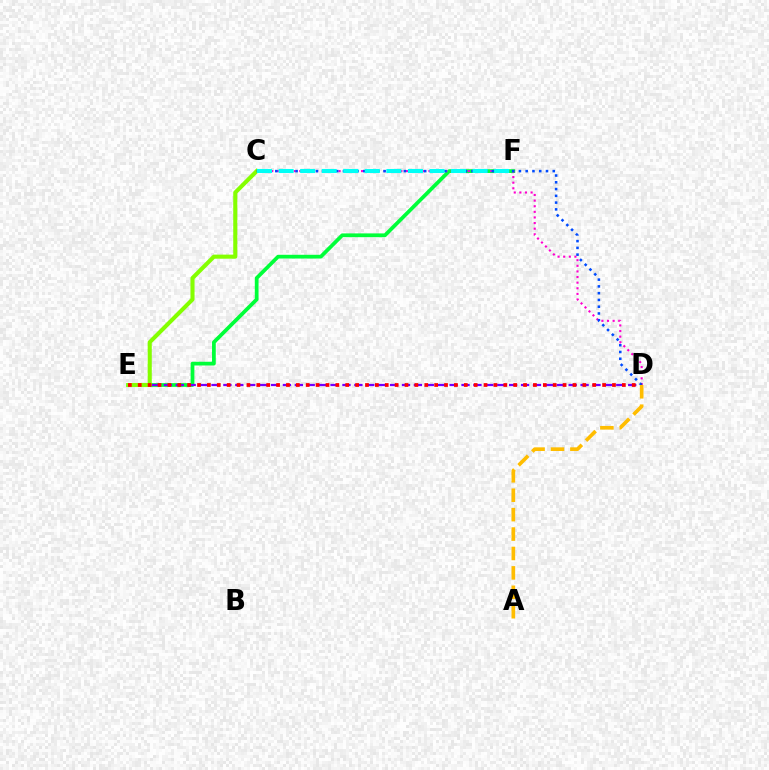{('E', 'F'): [{'color': '#00ff39', 'line_style': 'solid', 'thickness': 2.7}], ('D', 'E'): [{'color': '#7200ff', 'line_style': 'dashed', 'thickness': 1.62}, {'color': '#ff0000', 'line_style': 'dotted', 'thickness': 2.68}], ('C', 'E'): [{'color': '#84ff00', 'line_style': 'solid', 'thickness': 2.94}], ('C', 'D'): [{'color': '#ff00cf', 'line_style': 'dotted', 'thickness': 1.53}, {'color': '#004bff', 'line_style': 'dotted', 'thickness': 1.84}], ('C', 'F'): [{'color': '#00fff6', 'line_style': 'dashed', 'thickness': 2.93}], ('A', 'D'): [{'color': '#ffbd00', 'line_style': 'dashed', 'thickness': 2.64}]}